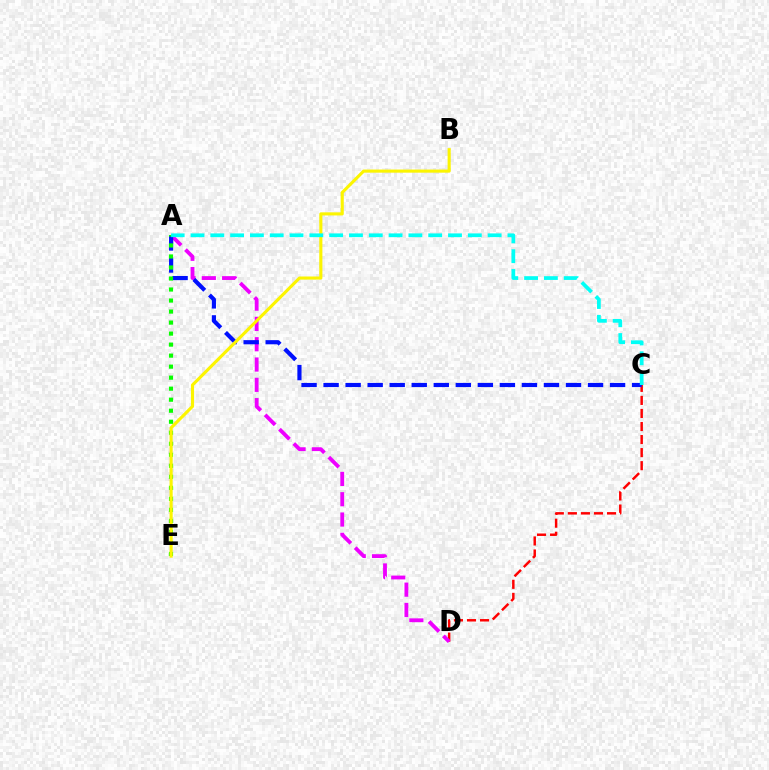{('C', 'D'): [{'color': '#ff0000', 'line_style': 'dashed', 'thickness': 1.77}], ('A', 'D'): [{'color': '#ee00ff', 'line_style': 'dashed', 'thickness': 2.76}], ('A', 'C'): [{'color': '#0010ff', 'line_style': 'dashed', 'thickness': 2.99}, {'color': '#00fff6', 'line_style': 'dashed', 'thickness': 2.69}], ('A', 'E'): [{'color': '#08ff00', 'line_style': 'dotted', 'thickness': 2.99}], ('B', 'E'): [{'color': '#fcf500', 'line_style': 'solid', 'thickness': 2.25}]}